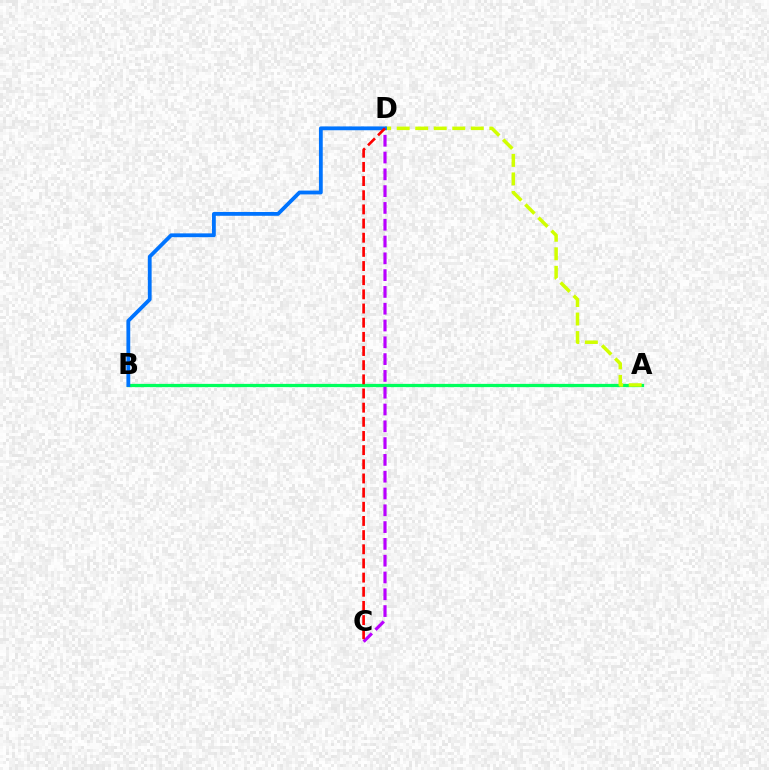{('A', 'B'): [{'color': '#00ff5c', 'line_style': 'solid', 'thickness': 2.34}], ('C', 'D'): [{'color': '#b900ff', 'line_style': 'dashed', 'thickness': 2.28}, {'color': '#ff0000', 'line_style': 'dashed', 'thickness': 1.92}], ('A', 'D'): [{'color': '#d1ff00', 'line_style': 'dashed', 'thickness': 2.52}], ('B', 'D'): [{'color': '#0074ff', 'line_style': 'solid', 'thickness': 2.74}]}